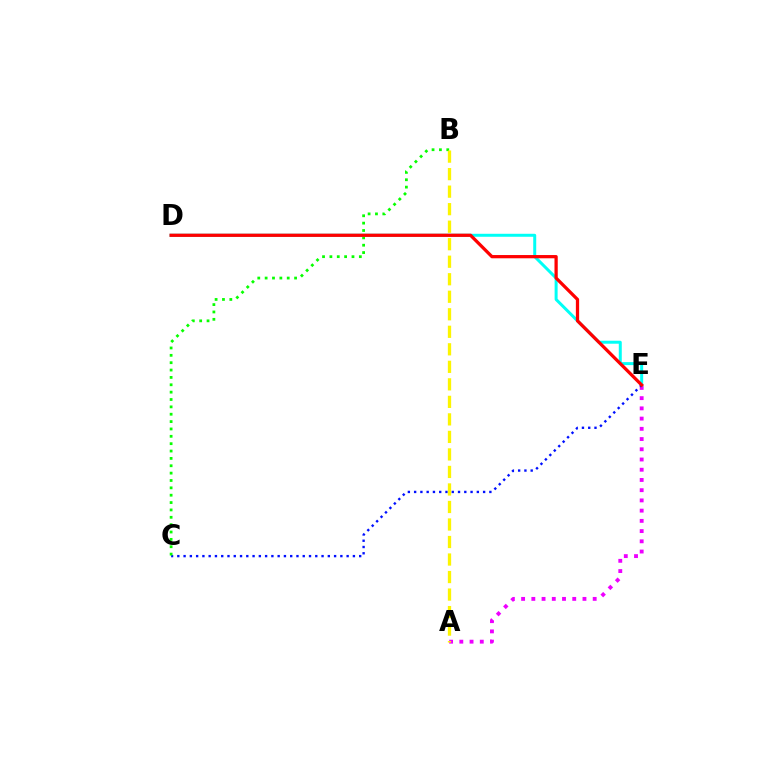{('A', 'E'): [{'color': '#ee00ff', 'line_style': 'dotted', 'thickness': 2.78}], ('D', 'E'): [{'color': '#00fff6', 'line_style': 'solid', 'thickness': 2.16}, {'color': '#ff0000', 'line_style': 'solid', 'thickness': 2.34}], ('C', 'E'): [{'color': '#0010ff', 'line_style': 'dotted', 'thickness': 1.7}], ('B', 'C'): [{'color': '#08ff00', 'line_style': 'dotted', 'thickness': 2.0}], ('A', 'B'): [{'color': '#fcf500', 'line_style': 'dashed', 'thickness': 2.38}]}